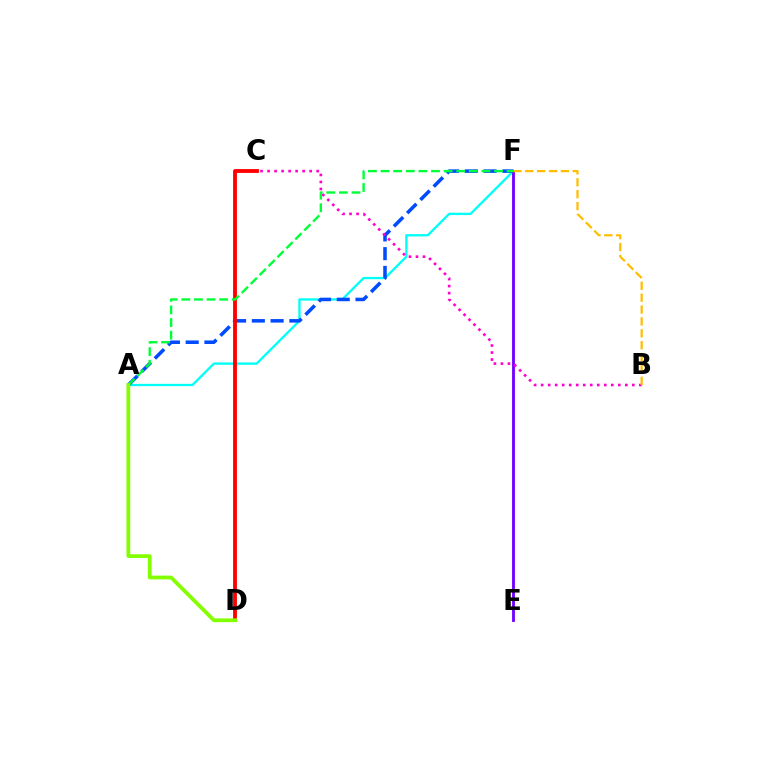{('A', 'F'): [{'color': '#00fff6', 'line_style': 'solid', 'thickness': 1.67}, {'color': '#004bff', 'line_style': 'dashed', 'thickness': 2.55}, {'color': '#00ff39', 'line_style': 'dashed', 'thickness': 1.71}], ('E', 'F'): [{'color': '#7200ff', 'line_style': 'solid', 'thickness': 2.04}], ('B', 'C'): [{'color': '#ff00cf', 'line_style': 'dotted', 'thickness': 1.91}], ('C', 'D'): [{'color': '#ff0000', 'line_style': 'solid', 'thickness': 2.77}], ('B', 'F'): [{'color': '#ffbd00', 'line_style': 'dashed', 'thickness': 1.61}], ('A', 'D'): [{'color': '#84ff00', 'line_style': 'solid', 'thickness': 2.71}]}